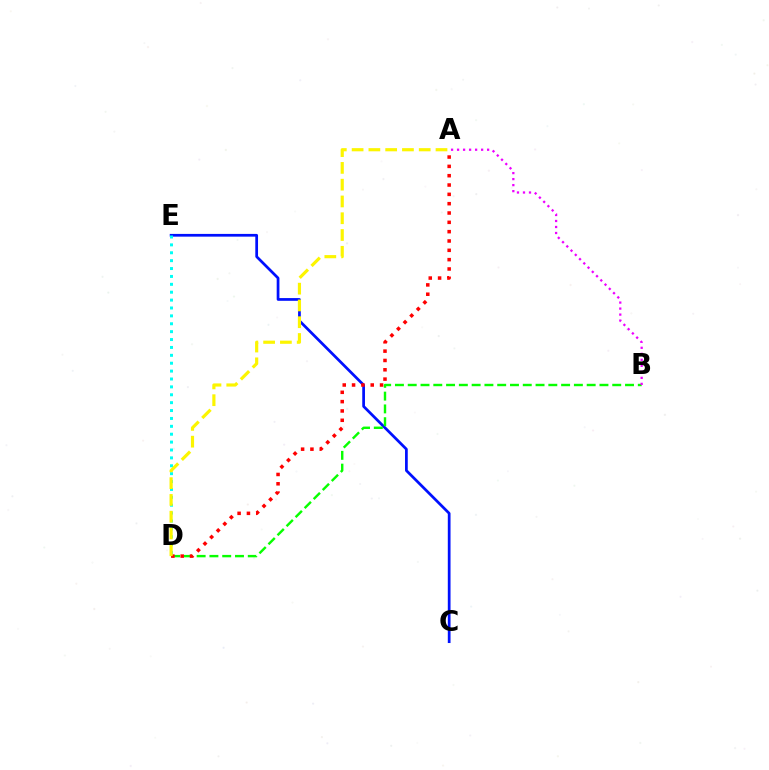{('C', 'E'): [{'color': '#0010ff', 'line_style': 'solid', 'thickness': 1.97}], ('B', 'D'): [{'color': '#08ff00', 'line_style': 'dashed', 'thickness': 1.74}], ('A', 'D'): [{'color': '#ff0000', 'line_style': 'dotted', 'thickness': 2.53}, {'color': '#fcf500', 'line_style': 'dashed', 'thickness': 2.28}], ('D', 'E'): [{'color': '#00fff6', 'line_style': 'dotted', 'thickness': 2.14}], ('A', 'B'): [{'color': '#ee00ff', 'line_style': 'dotted', 'thickness': 1.63}]}